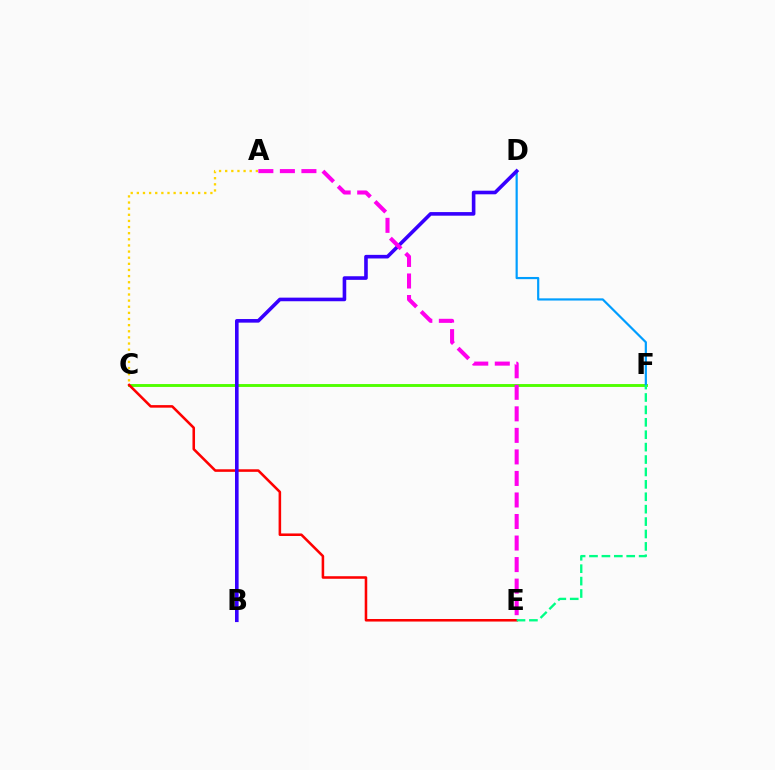{('C', 'F'): [{'color': '#4fff00', 'line_style': 'solid', 'thickness': 2.08}], ('D', 'F'): [{'color': '#009eff', 'line_style': 'solid', 'thickness': 1.58}], ('A', 'C'): [{'color': '#ffd500', 'line_style': 'dotted', 'thickness': 1.67}], ('C', 'E'): [{'color': '#ff0000', 'line_style': 'solid', 'thickness': 1.84}], ('B', 'D'): [{'color': '#3700ff', 'line_style': 'solid', 'thickness': 2.6}], ('E', 'F'): [{'color': '#00ff86', 'line_style': 'dashed', 'thickness': 1.69}], ('A', 'E'): [{'color': '#ff00ed', 'line_style': 'dashed', 'thickness': 2.93}]}